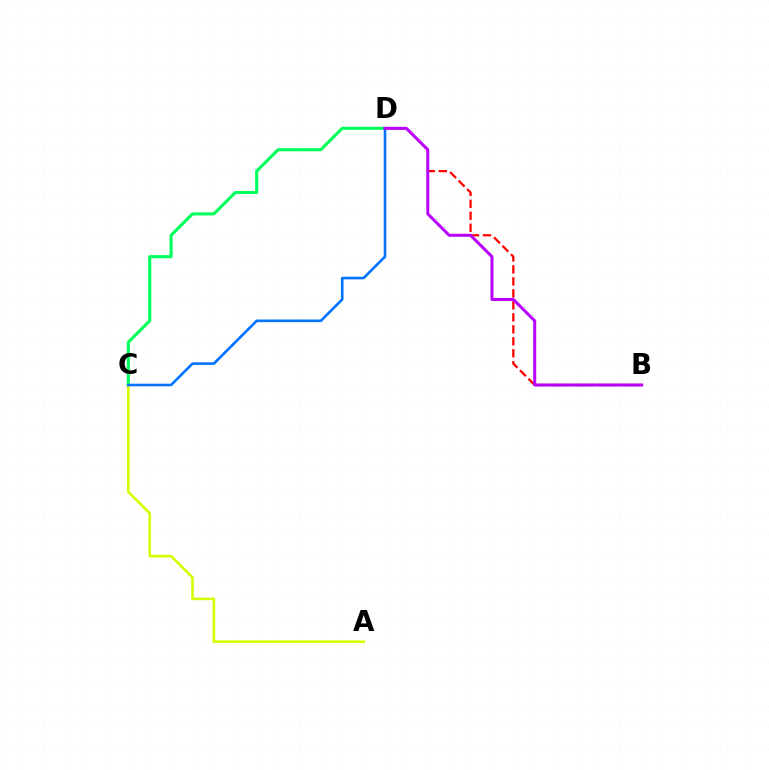{('C', 'D'): [{'color': '#00ff5c', 'line_style': 'solid', 'thickness': 2.22}, {'color': '#0074ff', 'line_style': 'solid', 'thickness': 1.89}], ('A', 'C'): [{'color': '#d1ff00', 'line_style': 'solid', 'thickness': 1.87}], ('B', 'D'): [{'color': '#ff0000', 'line_style': 'dashed', 'thickness': 1.63}, {'color': '#b900ff', 'line_style': 'solid', 'thickness': 2.16}]}